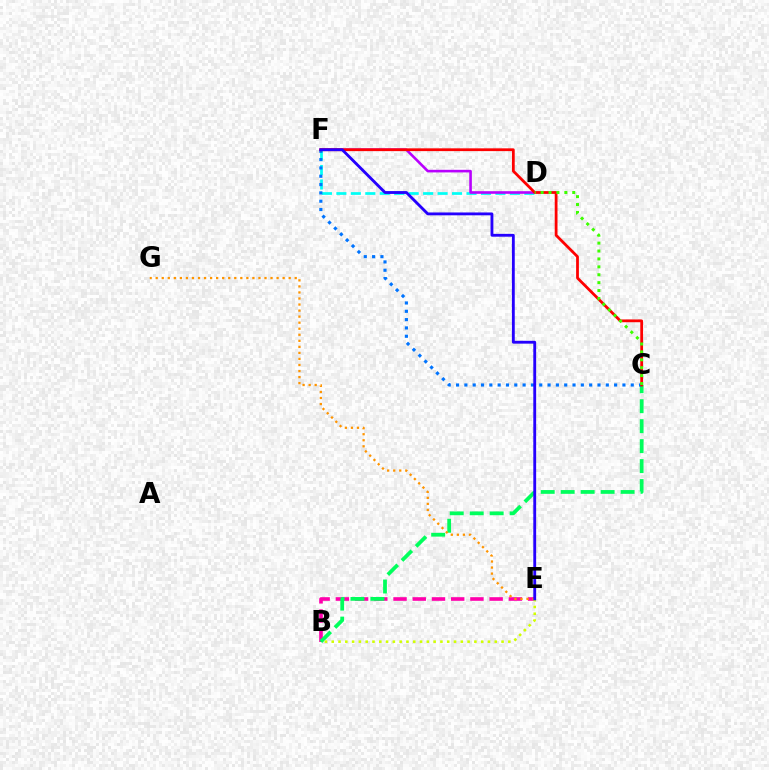{('B', 'E'): [{'color': '#ff00ac', 'line_style': 'dashed', 'thickness': 2.61}, {'color': '#d1ff00', 'line_style': 'dotted', 'thickness': 1.85}], ('D', 'F'): [{'color': '#00fff6', 'line_style': 'dashed', 'thickness': 1.96}, {'color': '#b900ff', 'line_style': 'solid', 'thickness': 1.88}], ('B', 'C'): [{'color': '#00ff5c', 'line_style': 'dashed', 'thickness': 2.71}], ('E', 'G'): [{'color': '#ff9400', 'line_style': 'dotted', 'thickness': 1.64}], ('C', 'F'): [{'color': '#0074ff', 'line_style': 'dotted', 'thickness': 2.26}, {'color': '#ff0000', 'line_style': 'solid', 'thickness': 2.0}], ('C', 'D'): [{'color': '#3dff00', 'line_style': 'dotted', 'thickness': 2.15}], ('E', 'F'): [{'color': '#2500ff', 'line_style': 'solid', 'thickness': 2.05}]}